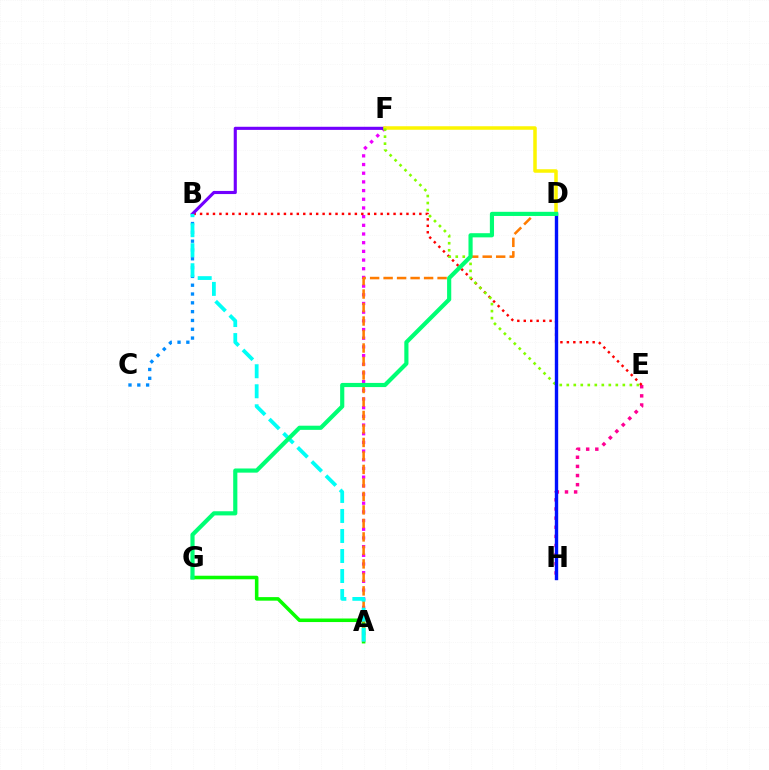{('A', 'F'): [{'color': '#ee00ff', 'line_style': 'dotted', 'thickness': 2.36}], ('A', 'G'): [{'color': '#08ff00', 'line_style': 'solid', 'thickness': 2.56}], ('B', 'C'): [{'color': '#008cff', 'line_style': 'dotted', 'thickness': 2.39}], ('E', 'H'): [{'color': '#ff0094', 'line_style': 'dotted', 'thickness': 2.48}], ('B', 'E'): [{'color': '#ff0000', 'line_style': 'dotted', 'thickness': 1.75}], ('A', 'D'): [{'color': '#ff7c00', 'line_style': 'dashed', 'thickness': 1.83}], ('B', 'F'): [{'color': '#7200ff', 'line_style': 'solid', 'thickness': 2.24}], ('A', 'B'): [{'color': '#00fff6', 'line_style': 'dashed', 'thickness': 2.72}], ('D', 'F'): [{'color': '#fcf500', 'line_style': 'solid', 'thickness': 2.53}], ('E', 'F'): [{'color': '#84ff00', 'line_style': 'dotted', 'thickness': 1.9}], ('D', 'H'): [{'color': '#0010ff', 'line_style': 'solid', 'thickness': 2.43}], ('D', 'G'): [{'color': '#00ff74', 'line_style': 'solid', 'thickness': 3.0}]}